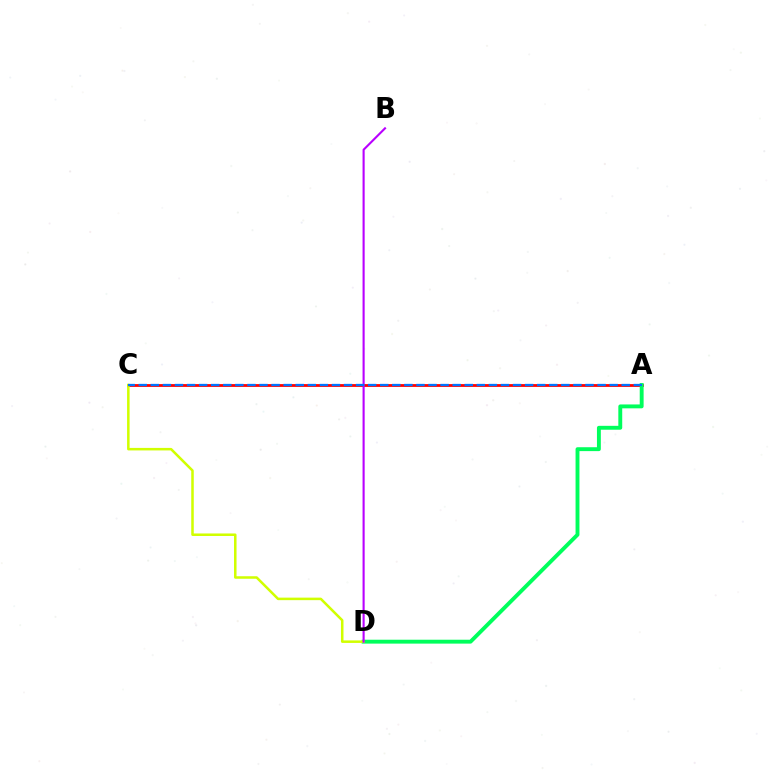{('A', 'C'): [{'color': '#ff0000', 'line_style': 'solid', 'thickness': 2.01}, {'color': '#0074ff', 'line_style': 'dashed', 'thickness': 1.64}], ('A', 'D'): [{'color': '#00ff5c', 'line_style': 'solid', 'thickness': 2.8}], ('C', 'D'): [{'color': '#d1ff00', 'line_style': 'solid', 'thickness': 1.82}], ('B', 'D'): [{'color': '#b900ff', 'line_style': 'solid', 'thickness': 1.52}]}